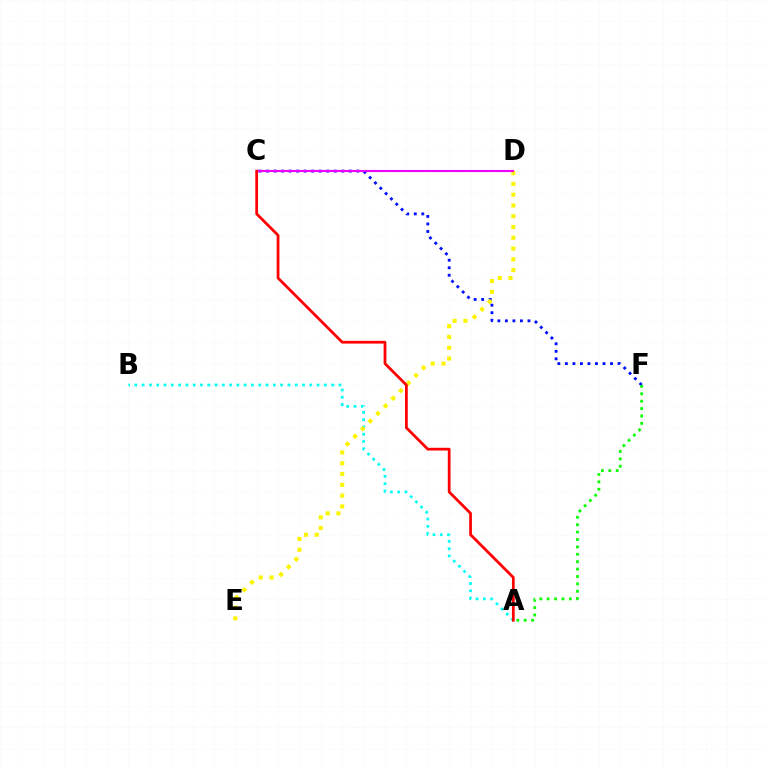{('C', 'F'): [{'color': '#0010ff', 'line_style': 'dotted', 'thickness': 2.04}], ('A', 'B'): [{'color': '#00fff6', 'line_style': 'dotted', 'thickness': 1.98}], ('D', 'E'): [{'color': '#fcf500', 'line_style': 'dotted', 'thickness': 2.93}], ('C', 'D'): [{'color': '#ee00ff', 'line_style': 'solid', 'thickness': 1.55}], ('A', 'F'): [{'color': '#08ff00', 'line_style': 'dotted', 'thickness': 2.01}], ('A', 'C'): [{'color': '#ff0000', 'line_style': 'solid', 'thickness': 1.98}]}